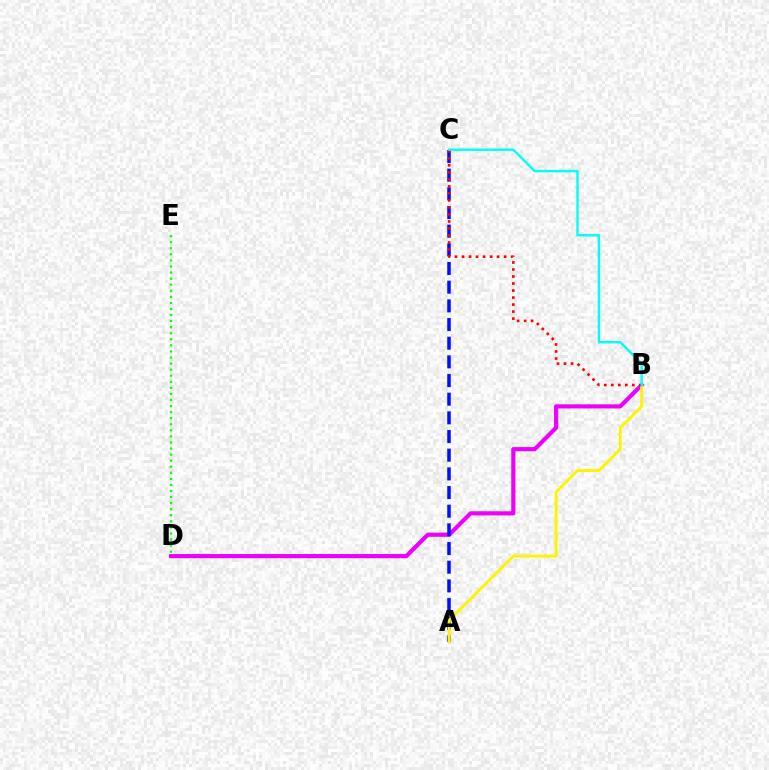{('D', 'E'): [{'color': '#08ff00', 'line_style': 'dotted', 'thickness': 1.65}], ('B', 'D'): [{'color': '#ee00ff', 'line_style': 'solid', 'thickness': 3.0}], ('A', 'C'): [{'color': '#0010ff', 'line_style': 'dashed', 'thickness': 2.54}], ('A', 'B'): [{'color': '#fcf500', 'line_style': 'solid', 'thickness': 2.11}], ('B', 'C'): [{'color': '#ff0000', 'line_style': 'dotted', 'thickness': 1.91}, {'color': '#00fff6', 'line_style': 'solid', 'thickness': 1.72}]}